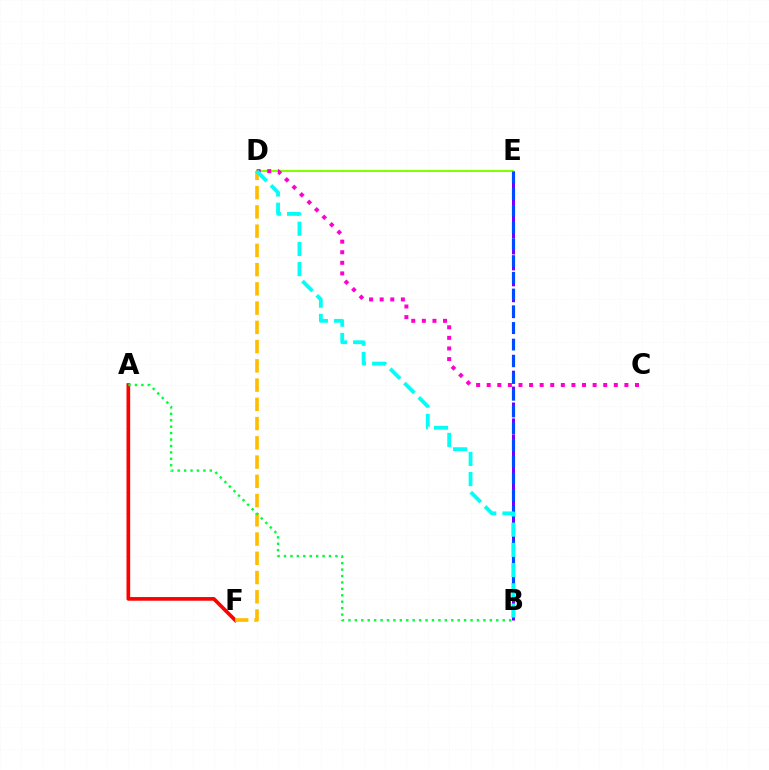{('B', 'E'): [{'color': '#7200ff', 'line_style': 'dashed', 'thickness': 2.16}, {'color': '#004bff', 'line_style': 'dashed', 'thickness': 2.27}], ('D', 'E'): [{'color': '#84ff00', 'line_style': 'solid', 'thickness': 1.5}], ('A', 'F'): [{'color': '#ff0000', 'line_style': 'solid', 'thickness': 2.64}], ('D', 'F'): [{'color': '#ffbd00', 'line_style': 'dashed', 'thickness': 2.61}], ('C', 'D'): [{'color': '#ff00cf', 'line_style': 'dotted', 'thickness': 2.88}], ('A', 'B'): [{'color': '#00ff39', 'line_style': 'dotted', 'thickness': 1.75}], ('B', 'D'): [{'color': '#00fff6', 'line_style': 'dashed', 'thickness': 2.74}]}